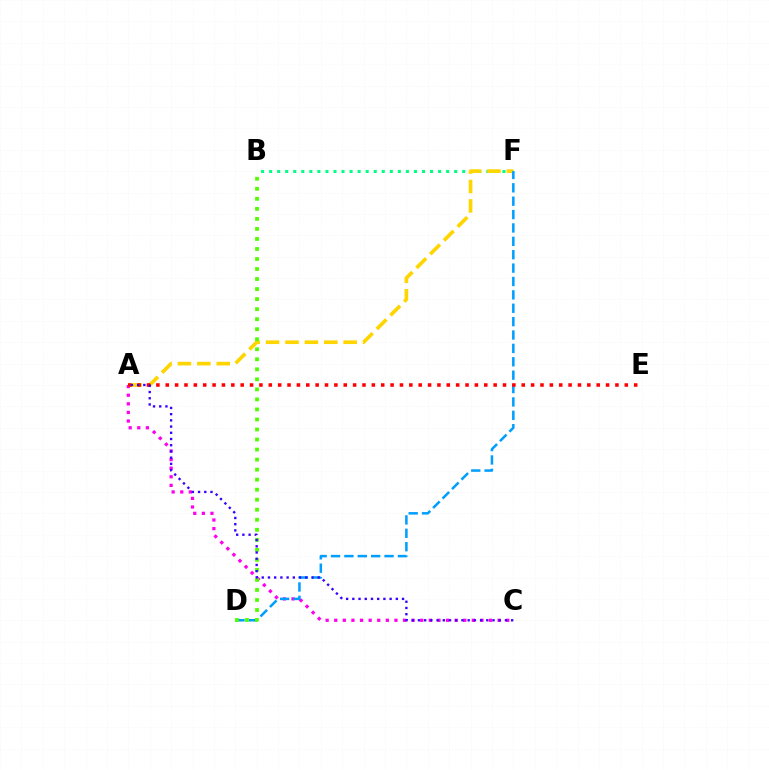{('A', 'C'): [{'color': '#ff00ed', 'line_style': 'dotted', 'thickness': 2.34}, {'color': '#3700ff', 'line_style': 'dotted', 'thickness': 1.69}], ('B', 'F'): [{'color': '#00ff86', 'line_style': 'dotted', 'thickness': 2.19}], ('A', 'F'): [{'color': '#ffd500', 'line_style': 'dashed', 'thickness': 2.64}], ('D', 'F'): [{'color': '#009eff', 'line_style': 'dashed', 'thickness': 1.82}], ('B', 'D'): [{'color': '#4fff00', 'line_style': 'dotted', 'thickness': 2.72}], ('A', 'E'): [{'color': '#ff0000', 'line_style': 'dotted', 'thickness': 2.55}]}